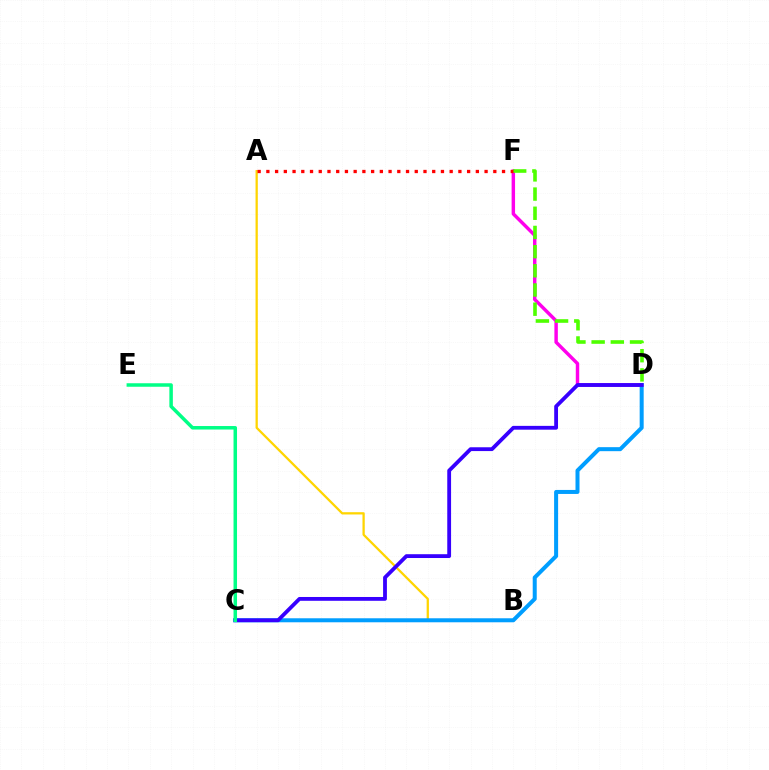{('A', 'B'): [{'color': '#ffd500', 'line_style': 'solid', 'thickness': 1.64}], ('D', 'F'): [{'color': '#ff00ed', 'line_style': 'solid', 'thickness': 2.48}, {'color': '#4fff00', 'line_style': 'dashed', 'thickness': 2.61}], ('C', 'D'): [{'color': '#009eff', 'line_style': 'solid', 'thickness': 2.89}, {'color': '#3700ff', 'line_style': 'solid', 'thickness': 2.74}], ('C', 'E'): [{'color': '#00ff86', 'line_style': 'solid', 'thickness': 2.52}], ('A', 'F'): [{'color': '#ff0000', 'line_style': 'dotted', 'thickness': 2.37}]}